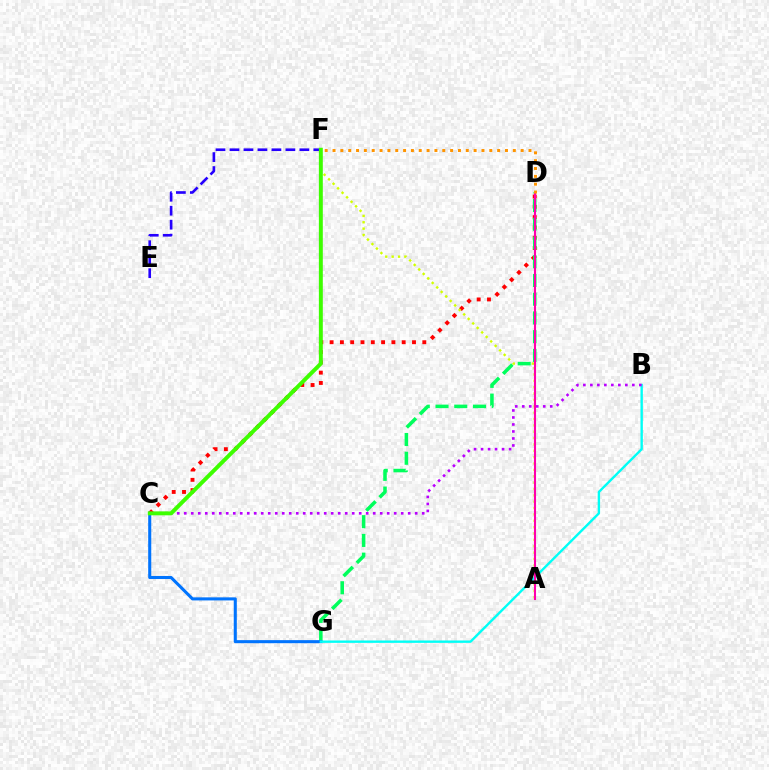{('C', 'D'): [{'color': '#ff0000', 'line_style': 'dotted', 'thickness': 2.8}], ('A', 'F'): [{'color': '#d1ff00', 'line_style': 'dotted', 'thickness': 1.73}], ('D', 'G'): [{'color': '#00ff5c', 'line_style': 'dashed', 'thickness': 2.55}], ('C', 'G'): [{'color': '#0074ff', 'line_style': 'solid', 'thickness': 2.21}], ('B', 'G'): [{'color': '#00fff6', 'line_style': 'solid', 'thickness': 1.71}], ('B', 'C'): [{'color': '#b900ff', 'line_style': 'dotted', 'thickness': 1.9}], ('E', 'F'): [{'color': '#2500ff', 'line_style': 'dashed', 'thickness': 1.9}], ('A', 'D'): [{'color': '#ff00ac', 'line_style': 'solid', 'thickness': 1.5}], ('C', 'F'): [{'color': '#3dff00', 'line_style': 'solid', 'thickness': 2.84}], ('D', 'F'): [{'color': '#ff9400', 'line_style': 'dotted', 'thickness': 2.13}]}